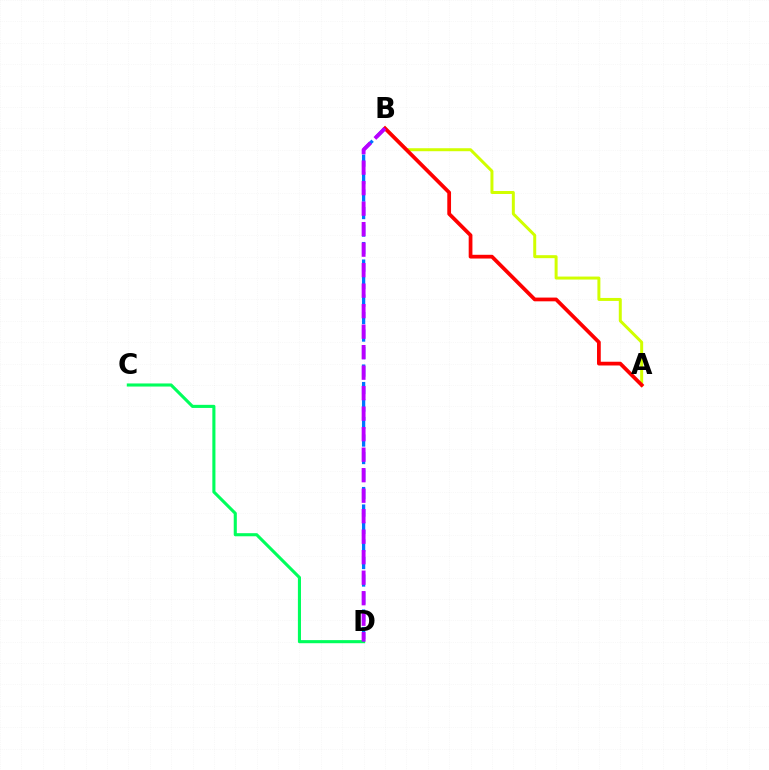{('A', 'B'): [{'color': '#d1ff00', 'line_style': 'solid', 'thickness': 2.15}, {'color': '#ff0000', 'line_style': 'solid', 'thickness': 2.7}], ('B', 'D'): [{'color': '#0074ff', 'line_style': 'dashed', 'thickness': 2.38}, {'color': '#b900ff', 'line_style': 'dashed', 'thickness': 2.79}], ('C', 'D'): [{'color': '#00ff5c', 'line_style': 'solid', 'thickness': 2.23}]}